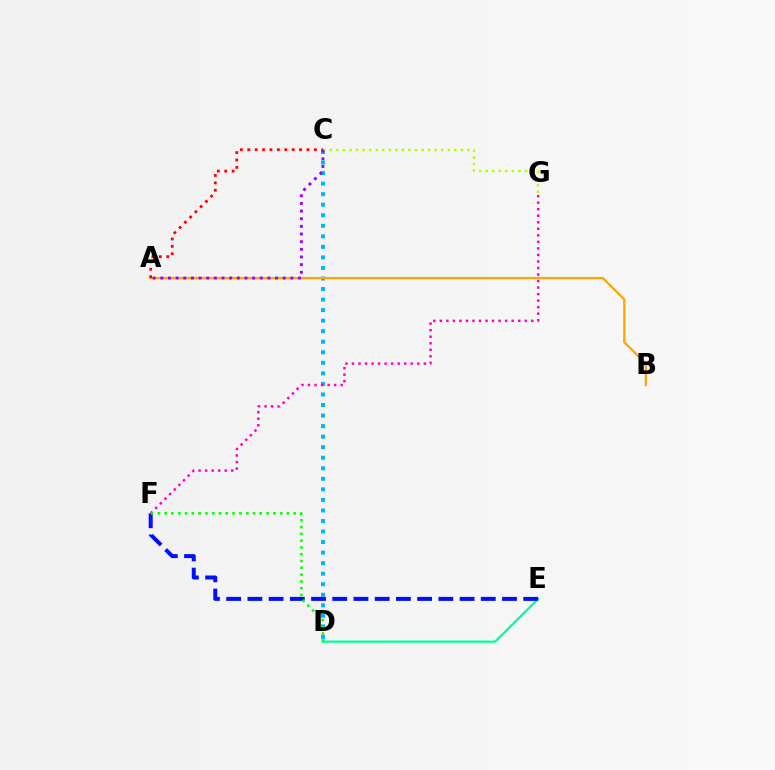{('C', 'D'): [{'color': '#00b5ff', 'line_style': 'dotted', 'thickness': 2.86}], ('D', 'E'): [{'color': '#00ff9d', 'line_style': 'solid', 'thickness': 1.62}], ('F', 'G'): [{'color': '#ff00bd', 'line_style': 'dotted', 'thickness': 1.77}], ('E', 'F'): [{'color': '#0010ff', 'line_style': 'dashed', 'thickness': 2.88}], ('C', 'G'): [{'color': '#b3ff00', 'line_style': 'dotted', 'thickness': 1.78}], ('D', 'F'): [{'color': '#08ff00', 'line_style': 'dotted', 'thickness': 1.85}], ('A', 'B'): [{'color': '#ffa500', 'line_style': 'solid', 'thickness': 1.62}], ('A', 'C'): [{'color': '#ff0000', 'line_style': 'dotted', 'thickness': 2.01}, {'color': '#9b00ff', 'line_style': 'dotted', 'thickness': 2.08}]}